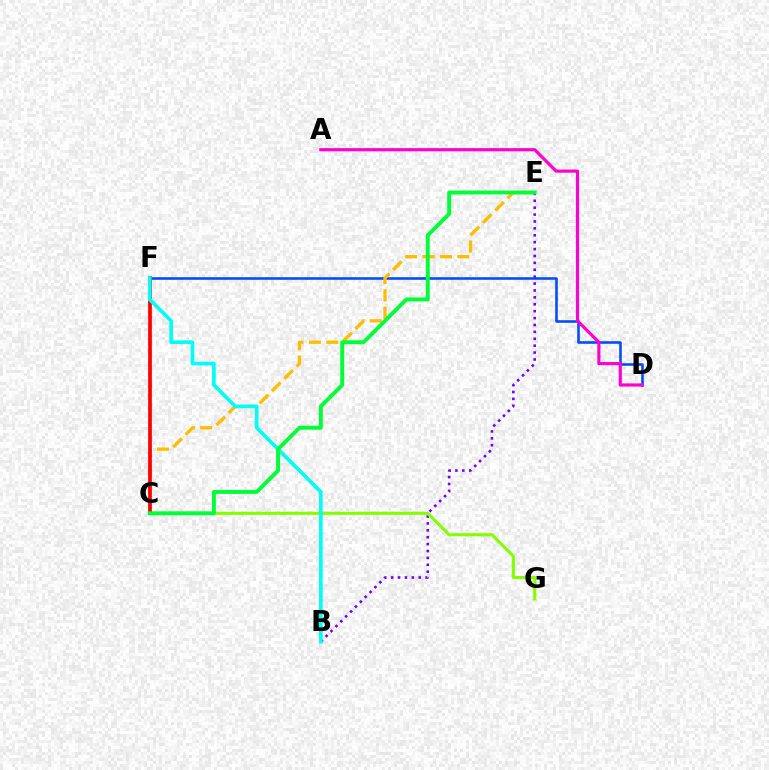{('B', 'E'): [{'color': '#7200ff', 'line_style': 'dotted', 'thickness': 1.87}], ('D', 'F'): [{'color': '#004bff', 'line_style': 'solid', 'thickness': 1.84}], ('C', 'E'): [{'color': '#ffbd00', 'line_style': 'dashed', 'thickness': 2.36}, {'color': '#00ff39', 'line_style': 'solid', 'thickness': 2.82}], ('C', 'G'): [{'color': '#84ff00', 'line_style': 'solid', 'thickness': 2.22}], ('A', 'D'): [{'color': '#ff00cf', 'line_style': 'solid', 'thickness': 2.29}], ('C', 'F'): [{'color': '#ff0000', 'line_style': 'solid', 'thickness': 2.66}], ('B', 'F'): [{'color': '#00fff6', 'line_style': 'solid', 'thickness': 2.62}]}